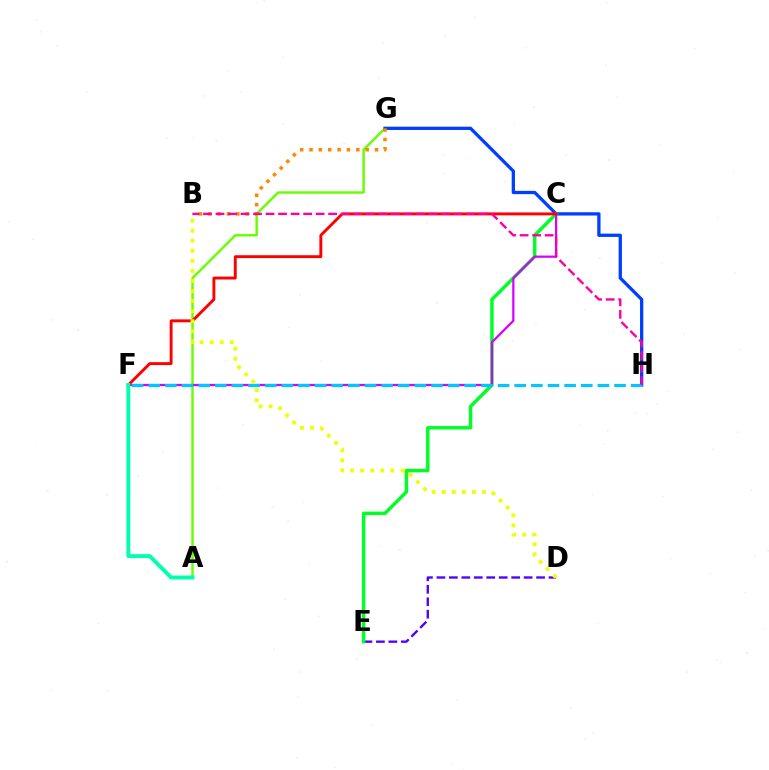{('A', 'G'): [{'color': '#66ff00', 'line_style': 'solid', 'thickness': 1.74}], ('G', 'H'): [{'color': '#003fff', 'line_style': 'solid', 'thickness': 2.37}], ('D', 'E'): [{'color': '#4f00ff', 'line_style': 'dashed', 'thickness': 1.69}], ('C', 'E'): [{'color': '#00ff27', 'line_style': 'solid', 'thickness': 2.48}], ('C', 'F'): [{'color': '#d600ff', 'line_style': 'solid', 'thickness': 1.61}, {'color': '#ff0000', 'line_style': 'solid', 'thickness': 2.09}], ('B', 'G'): [{'color': '#ff8800', 'line_style': 'dotted', 'thickness': 2.54}], ('F', 'H'): [{'color': '#00c7ff', 'line_style': 'dashed', 'thickness': 2.26}], ('B', 'D'): [{'color': '#eeff00', 'line_style': 'dotted', 'thickness': 2.73}], ('A', 'F'): [{'color': '#00ffaf', 'line_style': 'solid', 'thickness': 2.83}], ('B', 'H'): [{'color': '#ff00a0', 'line_style': 'dashed', 'thickness': 1.7}]}